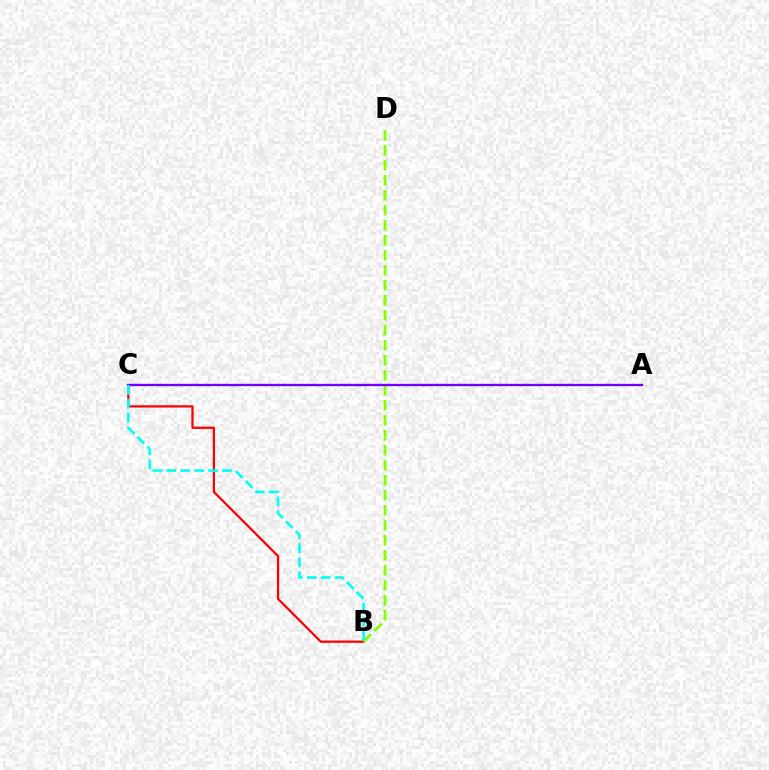{('B', 'C'): [{'color': '#ff0000', 'line_style': 'solid', 'thickness': 1.61}, {'color': '#00fff6', 'line_style': 'dashed', 'thickness': 1.89}], ('B', 'D'): [{'color': '#84ff00', 'line_style': 'dashed', 'thickness': 2.04}], ('A', 'C'): [{'color': '#7200ff', 'line_style': 'solid', 'thickness': 1.68}]}